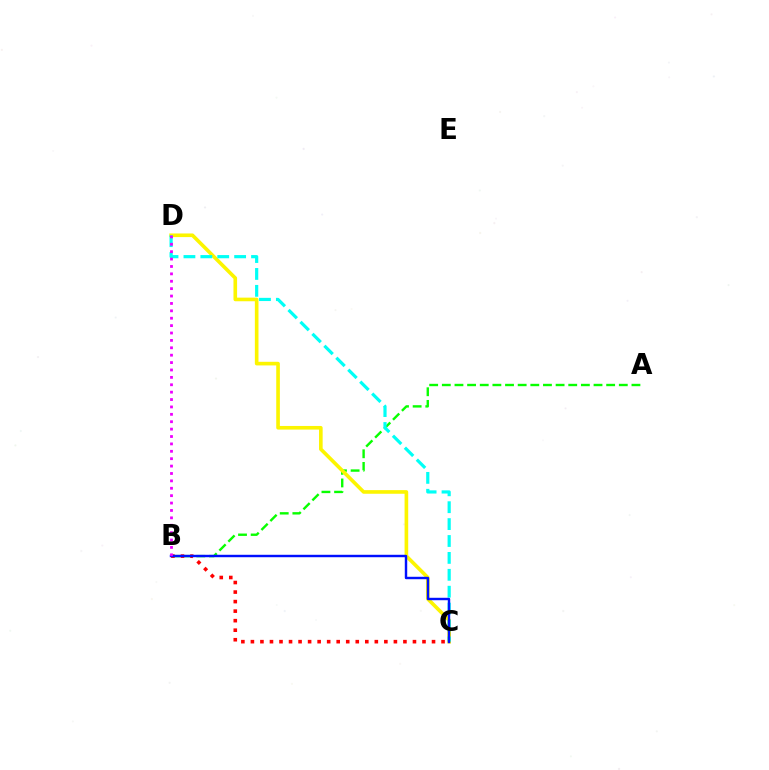{('A', 'B'): [{'color': '#08ff00', 'line_style': 'dashed', 'thickness': 1.72}], ('C', 'D'): [{'color': '#fcf500', 'line_style': 'solid', 'thickness': 2.61}, {'color': '#00fff6', 'line_style': 'dashed', 'thickness': 2.3}], ('B', 'C'): [{'color': '#ff0000', 'line_style': 'dotted', 'thickness': 2.59}, {'color': '#0010ff', 'line_style': 'solid', 'thickness': 1.75}], ('B', 'D'): [{'color': '#ee00ff', 'line_style': 'dotted', 'thickness': 2.01}]}